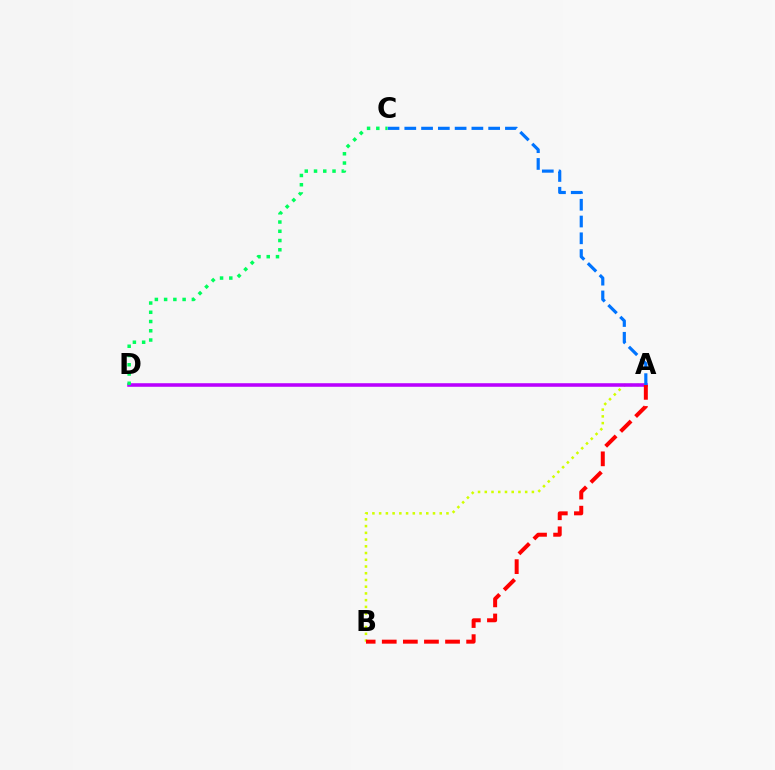{('A', 'B'): [{'color': '#d1ff00', 'line_style': 'dotted', 'thickness': 1.83}, {'color': '#ff0000', 'line_style': 'dashed', 'thickness': 2.87}], ('A', 'D'): [{'color': '#b900ff', 'line_style': 'solid', 'thickness': 2.57}], ('A', 'C'): [{'color': '#0074ff', 'line_style': 'dashed', 'thickness': 2.28}], ('C', 'D'): [{'color': '#00ff5c', 'line_style': 'dotted', 'thickness': 2.51}]}